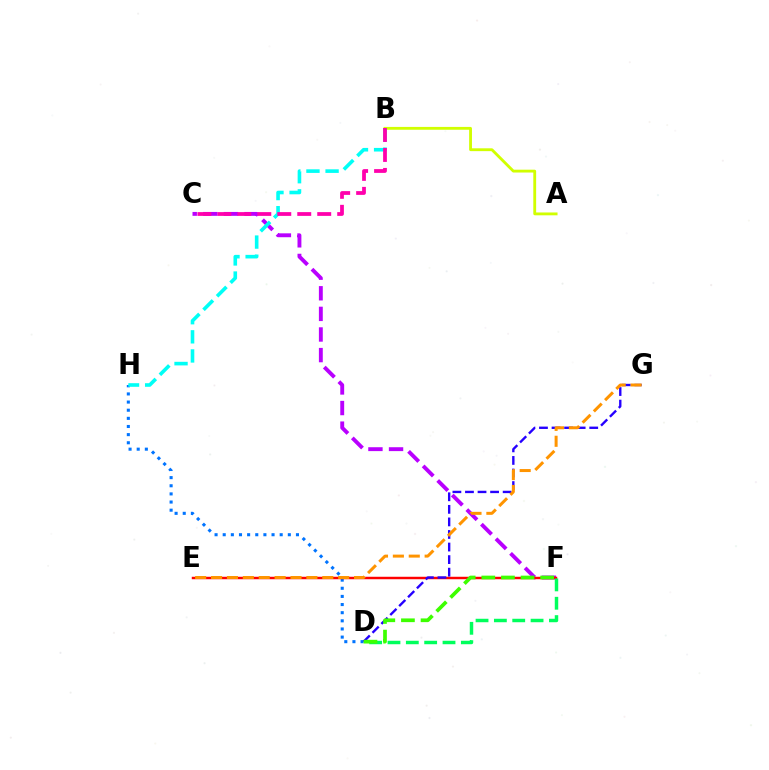{('C', 'F'): [{'color': '#b900ff', 'line_style': 'dashed', 'thickness': 2.8}], ('D', 'H'): [{'color': '#0074ff', 'line_style': 'dotted', 'thickness': 2.21}], ('E', 'F'): [{'color': '#ff0000', 'line_style': 'solid', 'thickness': 1.77}], ('D', 'G'): [{'color': '#2500ff', 'line_style': 'dashed', 'thickness': 1.71}], ('D', 'F'): [{'color': '#00ff5c', 'line_style': 'dashed', 'thickness': 2.49}, {'color': '#3dff00', 'line_style': 'dashed', 'thickness': 2.67}], ('A', 'B'): [{'color': '#d1ff00', 'line_style': 'solid', 'thickness': 2.04}], ('B', 'H'): [{'color': '#00fff6', 'line_style': 'dashed', 'thickness': 2.6}], ('E', 'G'): [{'color': '#ff9400', 'line_style': 'dashed', 'thickness': 2.16}], ('B', 'C'): [{'color': '#ff00ac', 'line_style': 'dashed', 'thickness': 2.71}]}